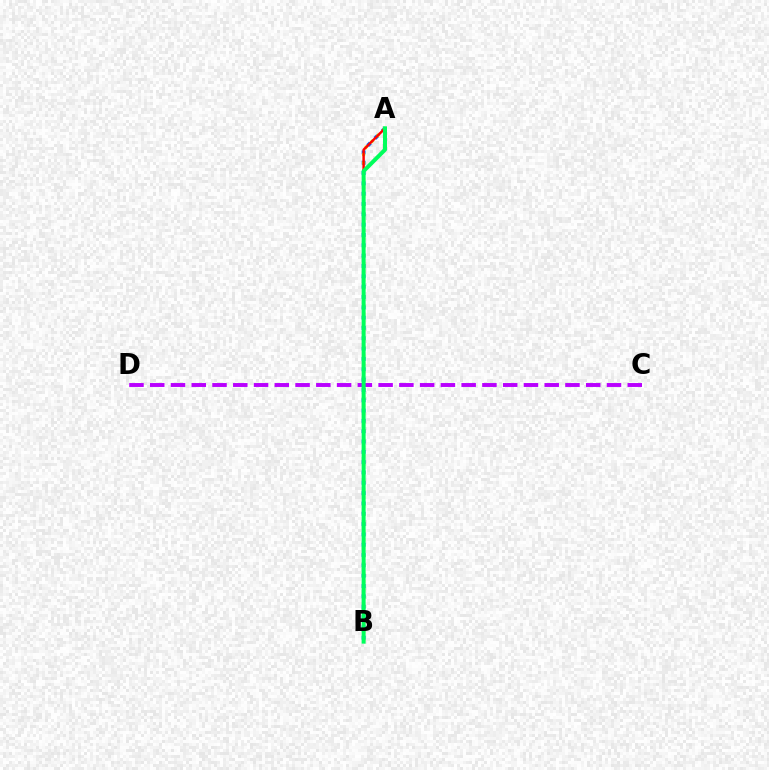{('A', 'B'): [{'color': '#0074ff', 'line_style': 'dotted', 'thickness': 2.81}, {'color': '#d1ff00', 'line_style': 'dotted', 'thickness': 2.27}, {'color': '#ff0000', 'line_style': 'solid', 'thickness': 1.76}, {'color': '#00ff5c', 'line_style': 'solid', 'thickness': 2.87}], ('C', 'D'): [{'color': '#b900ff', 'line_style': 'dashed', 'thickness': 2.82}]}